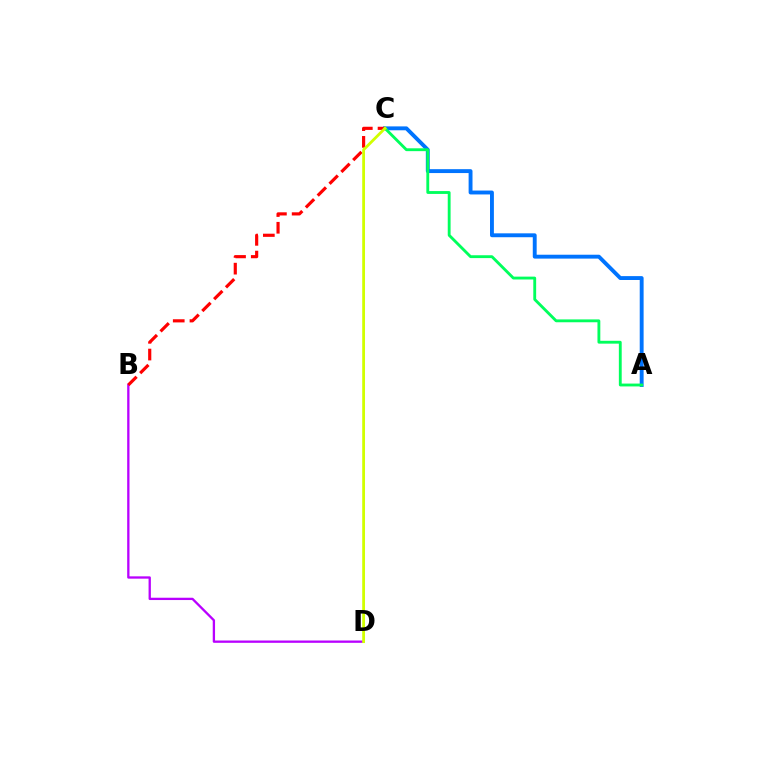{('B', 'D'): [{'color': '#b900ff', 'line_style': 'solid', 'thickness': 1.66}], ('A', 'C'): [{'color': '#0074ff', 'line_style': 'solid', 'thickness': 2.8}, {'color': '#00ff5c', 'line_style': 'solid', 'thickness': 2.05}], ('B', 'C'): [{'color': '#ff0000', 'line_style': 'dashed', 'thickness': 2.27}], ('C', 'D'): [{'color': '#d1ff00', 'line_style': 'solid', 'thickness': 2.01}]}